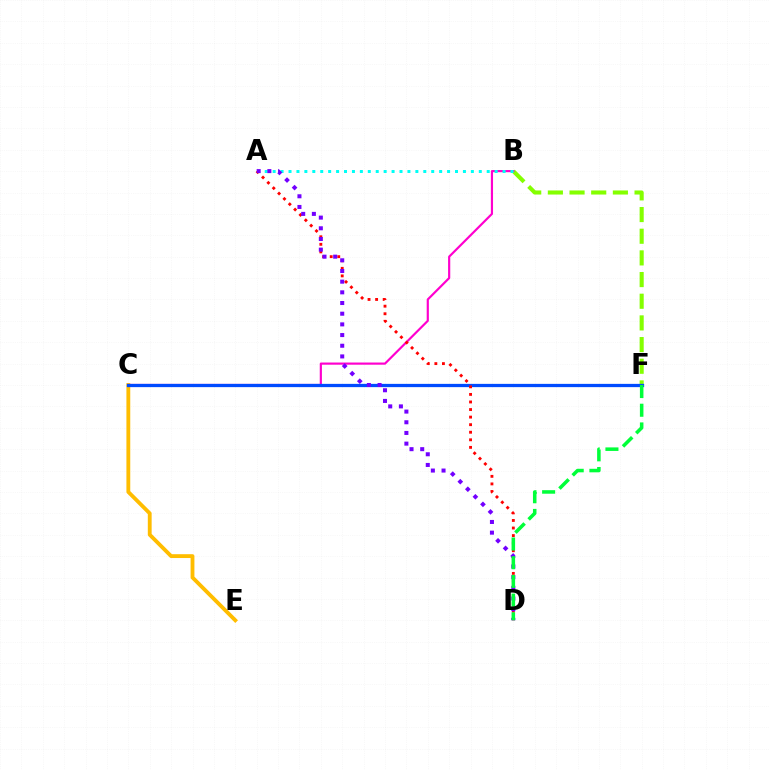{('C', 'E'): [{'color': '#ffbd00', 'line_style': 'solid', 'thickness': 2.76}], ('B', 'F'): [{'color': '#84ff00', 'line_style': 'dashed', 'thickness': 2.94}], ('B', 'C'): [{'color': '#ff00cf', 'line_style': 'solid', 'thickness': 1.57}], ('C', 'F'): [{'color': '#004bff', 'line_style': 'solid', 'thickness': 2.35}], ('A', 'B'): [{'color': '#00fff6', 'line_style': 'dotted', 'thickness': 2.15}], ('A', 'D'): [{'color': '#ff0000', 'line_style': 'dotted', 'thickness': 2.06}, {'color': '#7200ff', 'line_style': 'dotted', 'thickness': 2.9}], ('D', 'F'): [{'color': '#00ff39', 'line_style': 'dashed', 'thickness': 2.54}]}